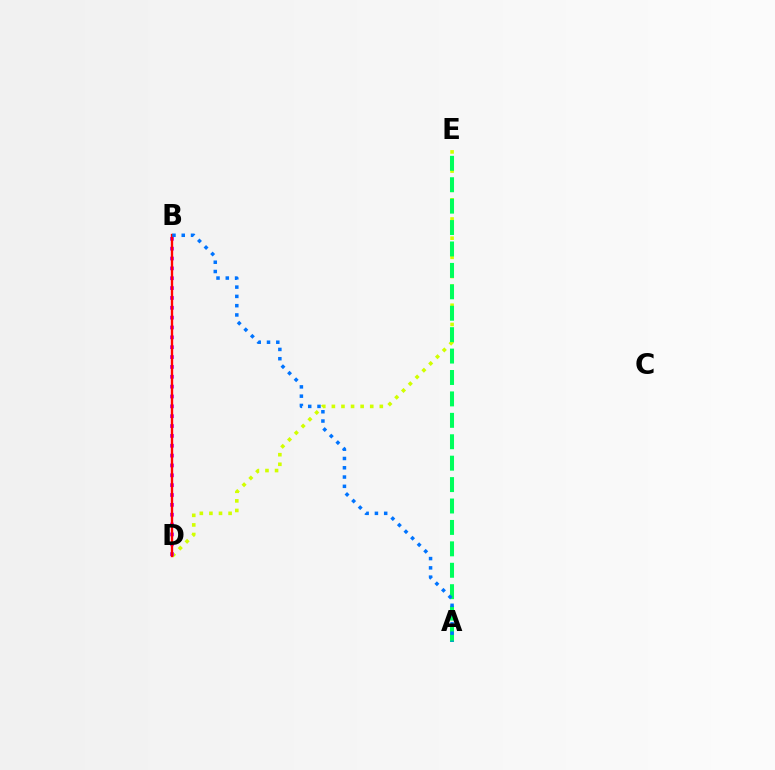{('D', 'E'): [{'color': '#d1ff00', 'line_style': 'dotted', 'thickness': 2.6}], ('B', 'D'): [{'color': '#b900ff', 'line_style': 'dotted', 'thickness': 2.68}, {'color': '#ff0000', 'line_style': 'solid', 'thickness': 1.69}], ('A', 'E'): [{'color': '#00ff5c', 'line_style': 'dashed', 'thickness': 2.91}], ('A', 'B'): [{'color': '#0074ff', 'line_style': 'dotted', 'thickness': 2.52}]}